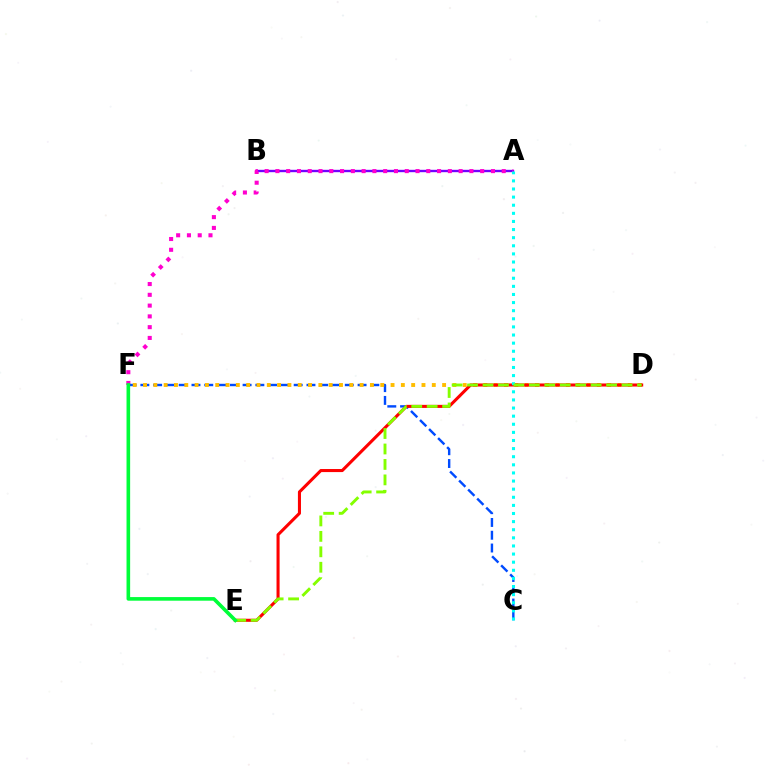{('A', 'B'): [{'color': '#7200ff', 'line_style': 'solid', 'thickness': 1.7}], ('A', 'F'): [{'color': '#ff00cf', 'line_style': 'dotted', 'thickness': 2.93}], ('C', 'F'): [{'color': '#004bff', 'line_style': 'dashed', 'thickness': 1.74}], ('D', 'F'): [{'color': '#ffbd00', 'line_style': 'dotted', 'thickness': 2.8}], ('D', 'E'): [{'color': '#ff0000', 'line_style': 'solid', 'thickness': 2.21}, {'color': '#84ff00', 'line_style': 'dashed', 'thickness': 2.1}], ('A', 'C'): [{'color': '#00fff6', 'line_style': 'dotted', 'thickness': 2.2}], ('E', 'F'): [{'color': '#00ff39', 'line_style': 'solid', 'thickness': 2.61}]}